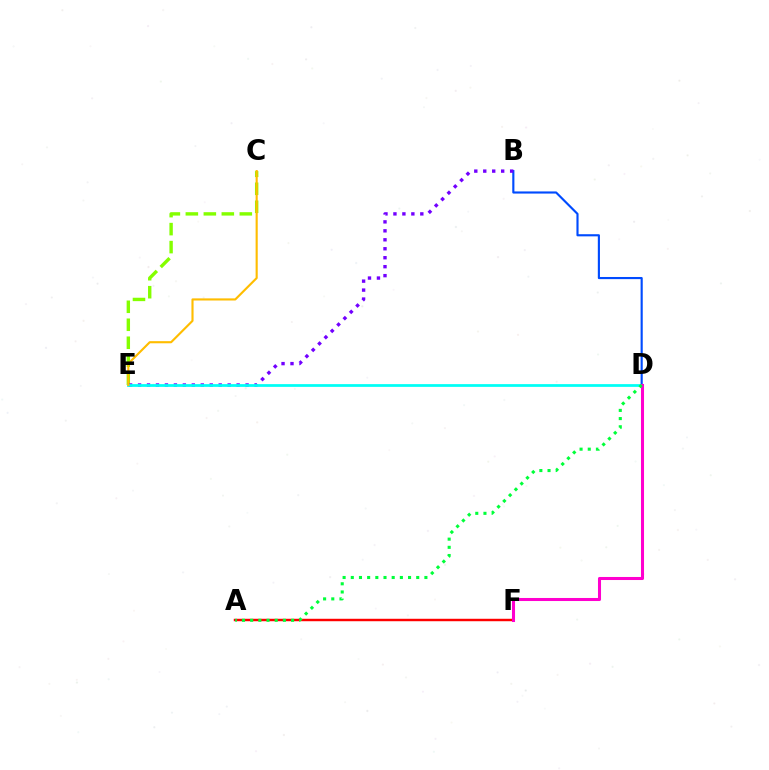{('B', 'D'): [{'color': '#004bff', 'line_style': 'solid', 'thickness': 1.54}], ('C', 'E'): [{'color': '#84ff00', 'line_style': 'dashed', 'thickness': 2.44}, {'color': '#ffbd00', 'line_style': 'solid', 'thickness': 1.53}], ('B', 'E'): [{'color': '#7200ff', 'line_style': 'dotted', 'thickness': 2.43}], ('D', 'E'): [{'color': '#00fff6', 'line_style': 'solid', 'thickness': 1.98}], ('A', 'F'): [{'color': '#ff0000', 'line_style': 'solid', 'thickness': 1.76}], ('D', 'F'): [{'color': '#ff00cf', 'line_style': 'solid', 'thickness': 2.2}], ('A', 'D'): [{'color': '#00ff39', 'line_style': 'dotted', 'thickness': 2.22}]}